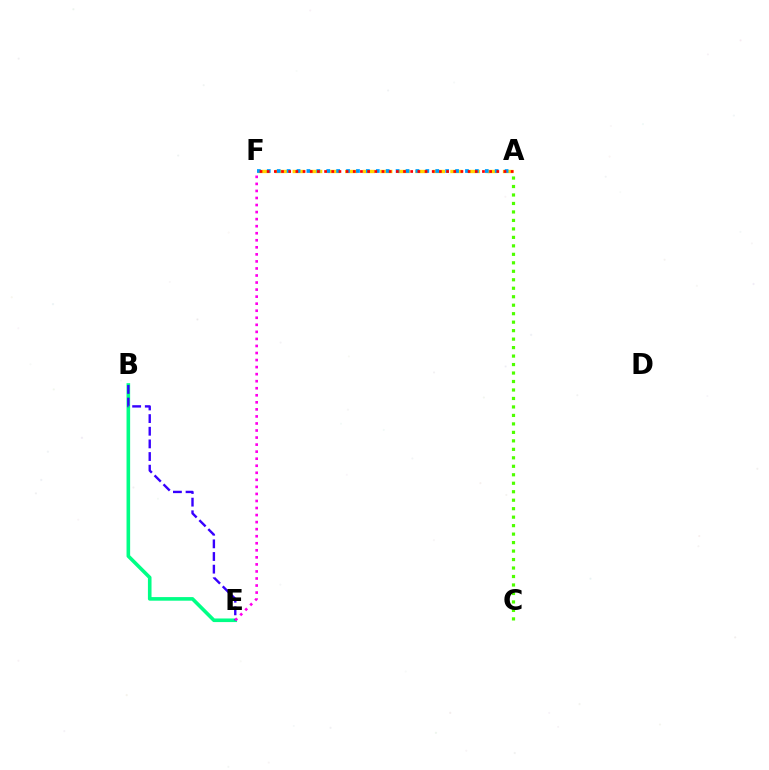{('B', 'E'): [{'color': '#00ff86', 'line_style': 'solid', 'thickness': 2.6}, {'color': '#3700ff', 'line_style': 'dashed', 'thickness': 1.72}], ('A', 'F'): [{'color': '#ffd500', 'line_style': 'dashed', 'thickness': 2.38}, {'color': '#009eff', 'line_style': 'dotted', 'thickness': 2.69}, {'color': '#ff0000', 'line_style': 'dotted', 'thickness': 1.95}], ('E', 'F'): [{'color': '#ff00ed', 'line_style': 'dotted', 'thickness': 1.91}], ('A', 'C'): [{'color': '#4fff00', 'line_style': 'dotted', 'thickness': 2.3}]}